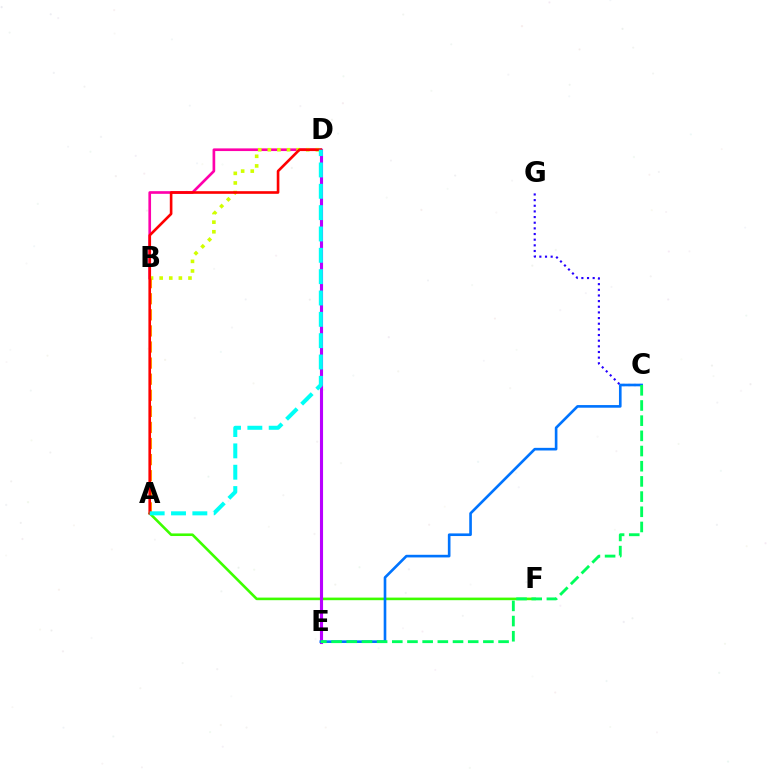{('B', 'D'): [{'color': '#ff00ac', 'line_style': 'solid', 'thickness': 1.92}, {'color': '#d1ff00', 'line_style': 'dotted', 'thickness': 2.61}], ('C', 'G'): [{'color': '#2500ff', 'line_style': 'dotted', 'thickness': 1.54}], ('A', 'F'): [{'color': '#3dff00', 'line_style': 'solid', 'thickness': 1.87}], ('D', 'E'): [{'color': '#b900ff', 'line_style': 'solid', 'thickness': 2.24}], ('A', 'B'): [{'color': '#ff9400', 'line_style': 'dashed', 'thickness': 2.19}], ('C', 'E'): [{'color': '#0074ff', 'line_style': 'solid', 'thickness': 1.9}, {'color': '#00ff5c', 'line_style': 'dashed', 'thickness': 2.06}], ('A', 'D'): [{'color': '#ff0000', 'line_style': 'solid', 'thickness': 1.89}, {'color': '#00fff6', 'line_style': 'dashed', 'thickness': 2.9}]}